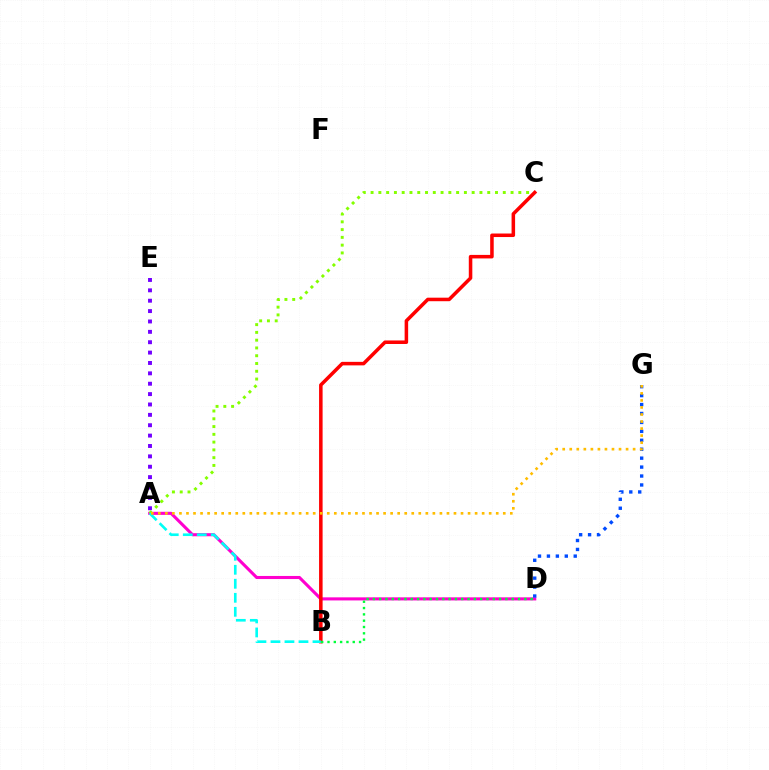{('A', 'D'): [{'color': '#ff00cf', 'line_style': 'solid', 'thickness': 2.22}], ('A', 'E'): [{'color': '#7200ff', 'line_style': 'dotted', 'thickness': 2.82}], ('A', 'C'): [{'color': '#84ff00', 'line_style': 'dotted', 'thickness': 2.11}], ('D', 'G'): [{'color': '#004bff', 'line_style': 'dotted', 'thickness': 2.43}], ('B', 'C'): [{'color': '#ff0000', 'line_style': 'solid', 'thickness': 2.54}], ('A', 'B'): [{'color': '#00fff6', 'line_style': 'dashed', 'thickness': 1.9}], ('A', 'G'): [{'color': '#ffbd00', 'line_style': 'dotted', 'thickness': 1.91}], ('B', 'D'): [{'color': '#00ff39', 'line_style': 'dotted', 'thickness': 1.71}]}